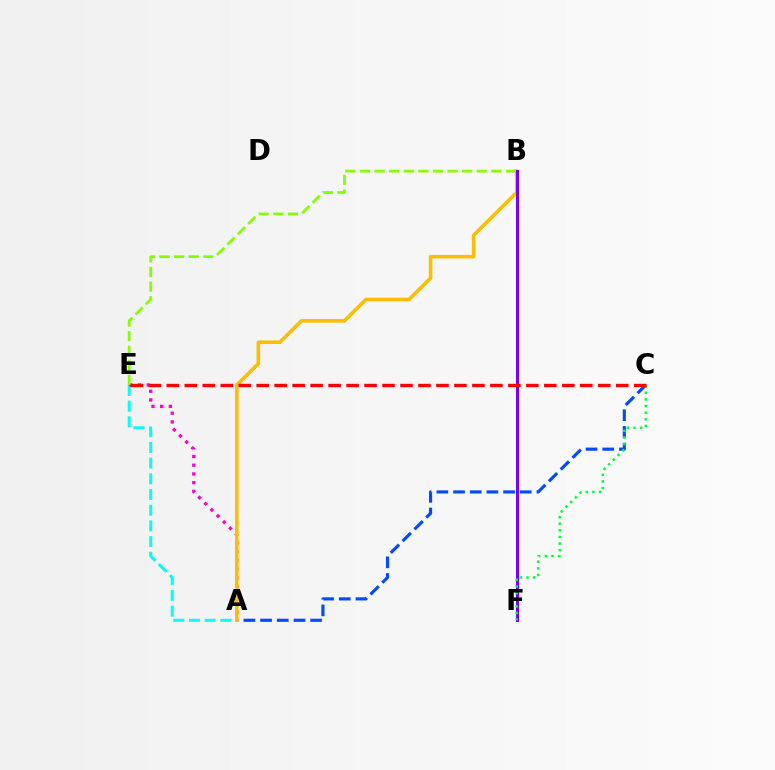{('A', 'E'): [{'color': '#00fff6', 'line_style': 'dashed', 'thickness': 2.13}, {'color': '#ff00cf', 'line_style': 'dotted', 'thickness': 2.37}], ('B', 'E'): [{'color': '#84ff00', 'line_style': 'dashed', 'thickness': 1.98}], ('A', 'C'): [{'color': '#004bff', 'line_style': 'dashed', 'thickness': 2.27}], ('A', 'B'): [{'color': '#ffbd00', 'line_style': 'solid', 'thickness': 2.57}], ('B', 'F'): [{'color': '#7200ff', 'line_style': 'solid', 'thickness': 2.15}], ('C', 'F'): [{'color': '#00ff39', 'line_style': 'dotted', 'thickness': 1.8}], ('C', 'E'): [{'color': '#ff0000', 'line_style': 'dashed', 'thickness': 2.44}]}